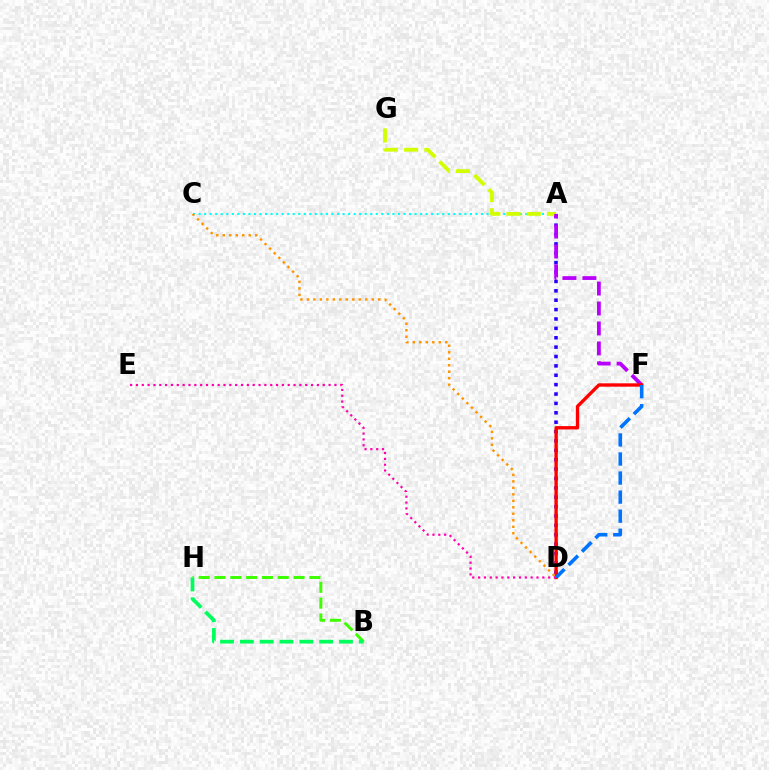{('A', 'D'): [{'color': '#2500ff', 'line_style': 'dotted', 'thickness': 2.55}], ('A', 'C'): [{'color': '#00fff6', 'line_style': 'dotted', 'thickness': 1.5}], ('B', 'H'): [{'color': '#3dff00', 'line_style': 'dashed', 'thickness': 2.15}, {'color': '#00ff5c', 'line_style': 'dashed', 'thickness': 2.69}], ('A', 'G'): [{'color': '#d1ff00', 'line_style': 'dashed', 'thickness': 2.75}], ('A', 'F'): [{'color': '#b900ff', 'line_style': 'dashed', 'thickness': 2.71}], ('D', 'F'): [{'color': '#ff0000', 'line_style': 'solid', 'thickness': 2.42}, {'color': '#0074ff', 'line_style': 'dashed', 'thickness': 2.59}], ('C', 'D'): [{'color': '#ff9400', 'line_style': 'dotted', 'thickness': 1.76}], ('D', 'E'): [{'color': '#ff00ac', 'line_style': 'dotted', 'thickness': 1.59}]}